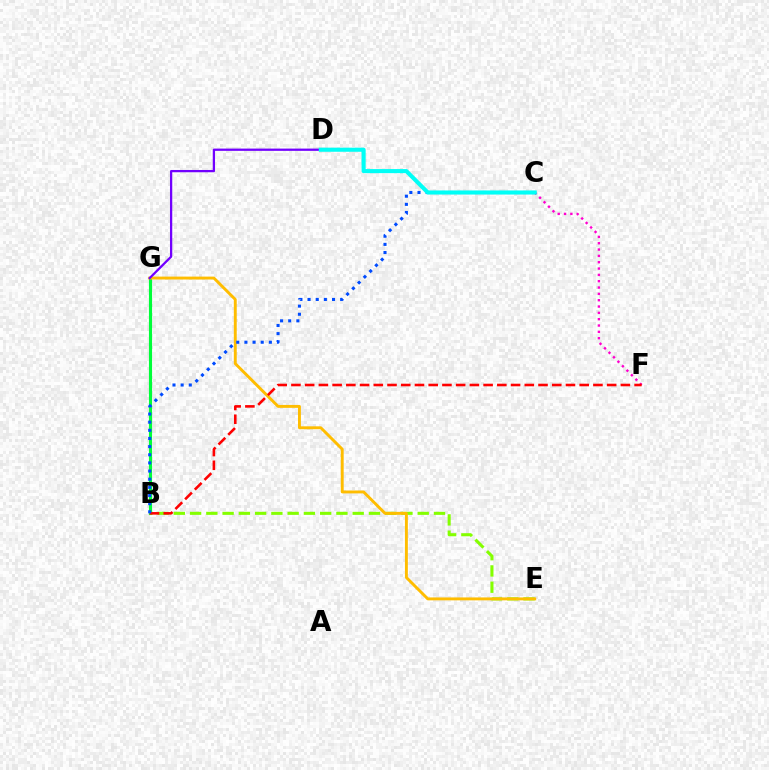{('B', 'G'): [{'color': '#00ff39', 'line_style': 'solid', 'thickness': 2.25}], ('B', 'E'): [{'color': '#84ff00', 'line_style': 'dashed', 'thickness': 2.21}], ('E', 'G'): [{'color': '#ffbd00', 'line_style': 'solid', 'thickness': 2.09}], ('D', 'G'): [{'color': '#7200ff', 'line_style': 'solid', 'thickness': 1.63}], ('C', 'F'): [{'color': '#ff00cf', 'line_style': 'dotted', 'thickness': 1.72}], ('B', 'F'): [{'color': '#ff0000', 'line_style': 'dashed', 'thickness': 1.86}], ('B', 'C'): [{'color': '#004bff', 'line_style': 'dotted', 'thickness': 2.21}], ('C', 'D'): [{'color': '#00fff6', 'line_style': 'solid', 'thickness': 2.94}]}